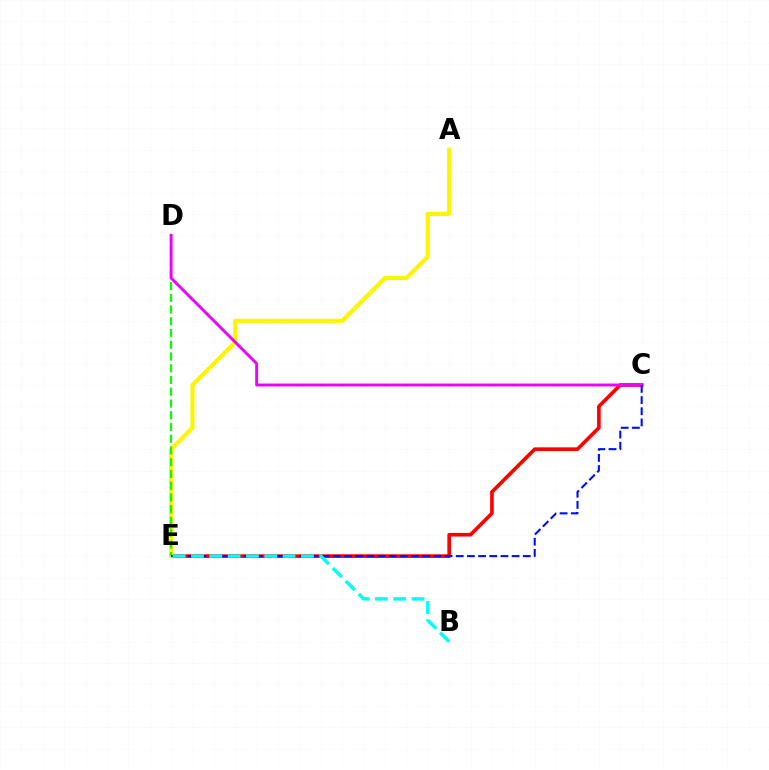{('C', 'E'): [{'color': '#ff0000', 'line_style': 'solid', 'thickness': 2.62}, {'color': '#0010ff', 'line_style': 'dashed', 'thickness': 1.52}], ('A', 'E'): [{'color': '#fcf500', 'line_style': 'solid', 'thickness': 2.98}], ('D', 'E'): [{'color': '#08ff00', 'line_style': 'dashed', 'thickness': 1.6}], ('C', 'D'): [{'color': '#ee00ff', 'line_style': 'solid', 'thickness': 2.09}], ('B', 'E'): [{'color': '#00fff6', 'line_style': 'dashed', 'thickness': 2.49}]}